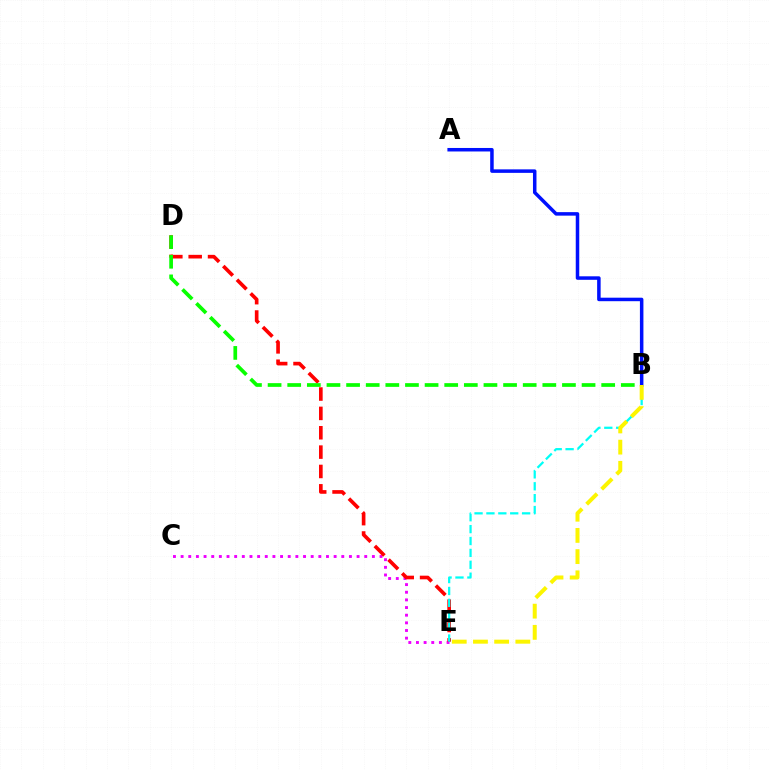{('C', 'E'): [{'color': '#ee00ff', 'line_style': 'dotted', 'thickness': 2.08}], ('D', 'E'): [{'color': '#ff0000', 'line_style': 'dashed', 'thickness': 2.63}], ('B', 'D'): [{'color': '#08ff00', 'line_style': 'dashed', 'thickness': 2.67}], ('B', 'E'): [{'color': '#00fff6', 'line_style': 'dashed', 'thickness': 1.62}, {'color': '#fcf500', 'line_style': 'dashed', 'thickness': 2.88}], ('A', 'B'): [{'color': '#0010ff', 'line_style': 'solid', 'thickness': 2.52}]}